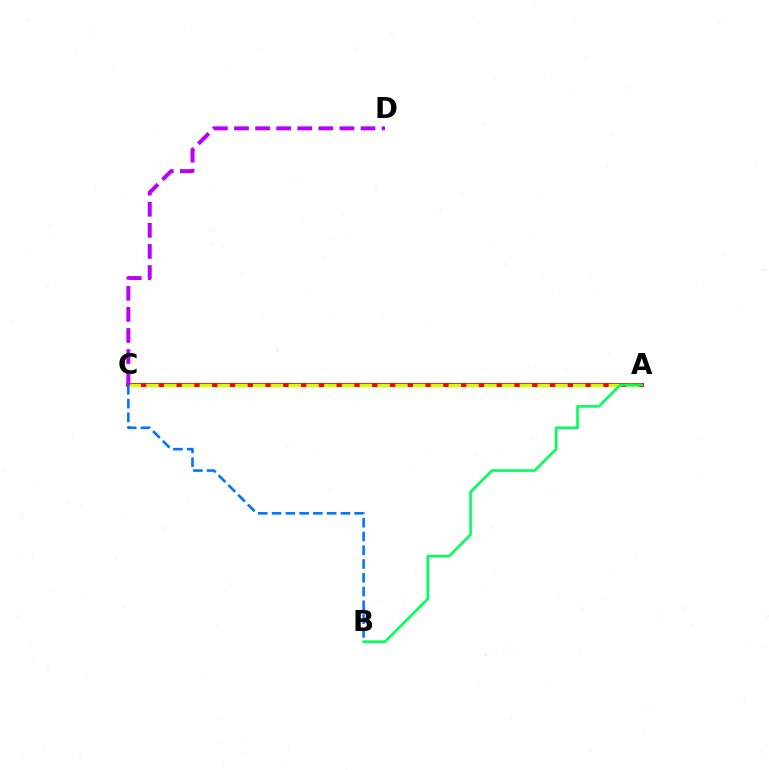{('A', 'C'): [{'color': '#ff0000', 'line_style': 'solid', 'thickness': 2.84}, {'color': '#d1ff00', 'line_style': 'dashed', 'thickness': 2.42}], ('C', 'D'): [{'color': '#b900ff', 'line_style': 'dashed', 'thickness': 2.86}], ('A', 'B'): [{'color': '#00ff5c', 'line_style': 'solid', 'thickness': 1.89}], ('B', 'C'): [{'color': '#0074ff', 'line_style': 'dashed', 'thickness': 1.87}]}